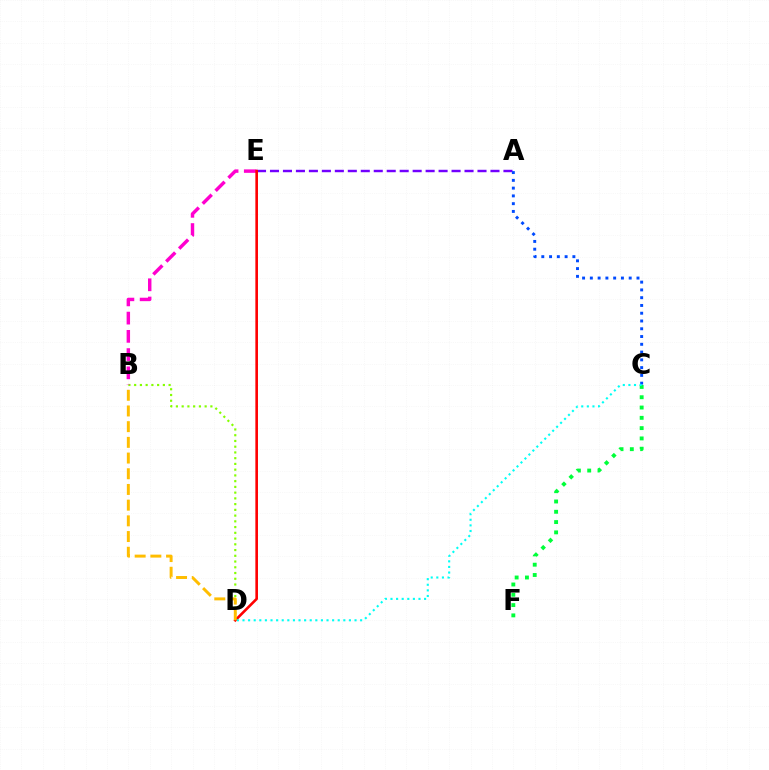{('A', 'E'): [{'color': '#7200ff', 'line_style': 'dashed', 'thickness': 1.76}], ('C', 'F'): [{'color': '#00ff39', 'line_style': 'dotted', 'thickness': 2.8}], ('B', 'D'): [{'color': '#84ff00', 'line_style': 'dotted', 'thickness': 1.56}, {'color': '#ffbd00', 'line_style': 'dashed', 'thickness': 2.13}], ('B', 'E'): [{'color': '#ff00cf', 'line_style': 'dashed', 'thickness': 2.48}], ('D', 'E'): [{'color': '#ff0000', 'line_style': 'solid', 'thickness': 1.89}], ('A', 'C'): [{'color': '#004bff', 'line_style': 'dotted', 'thickness': 2.11}], ('C', 'D'): [{'color': '#00fff6', 'line_style': 'dotted', 'thickness': 1.52}]}